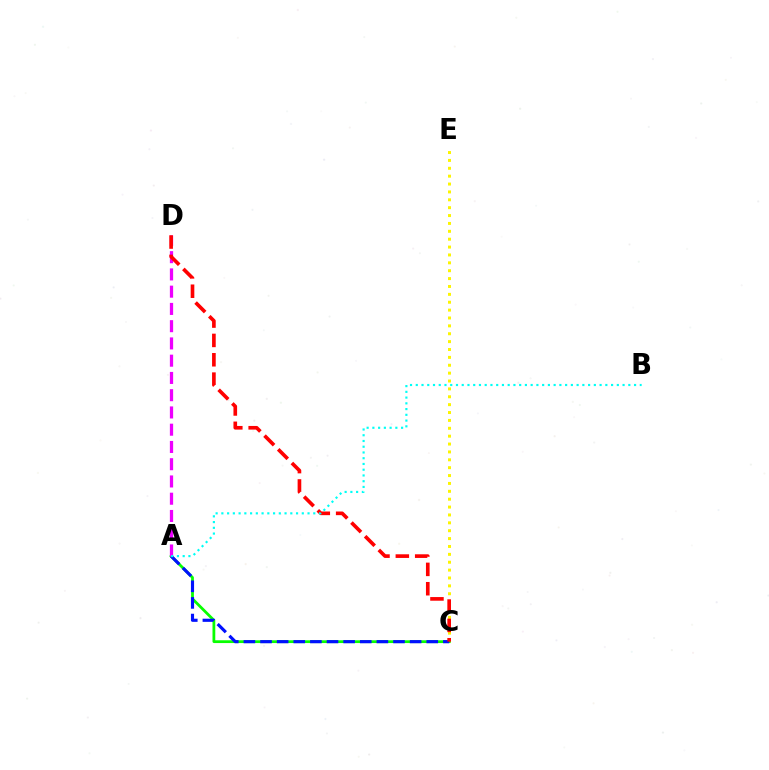{('C', 'E'): [{'color': '#fcf500', 'line_style': 'dotted', 'thickness': 2.14}], ('A', 'C'): [{'color': '#08ff00', 'line_style': 'solid', 'thickness': 2.0}, {'color': '#0010ff', 'line_style': 'dashed', 'thickness': 2.26}], ('A', 'D'): [{'color': '#ee00ff', 'line_style': 'dashed', 'thickness': 2.34}], ('C', 'D'): [{'color': '#ff0000', 'line_style': 'dashed', 'thickness': 2.63}], ('A', 'B'): [{'color': '#00fff6', 'line_style': 'dotted', 'thickness': 1.56}]}